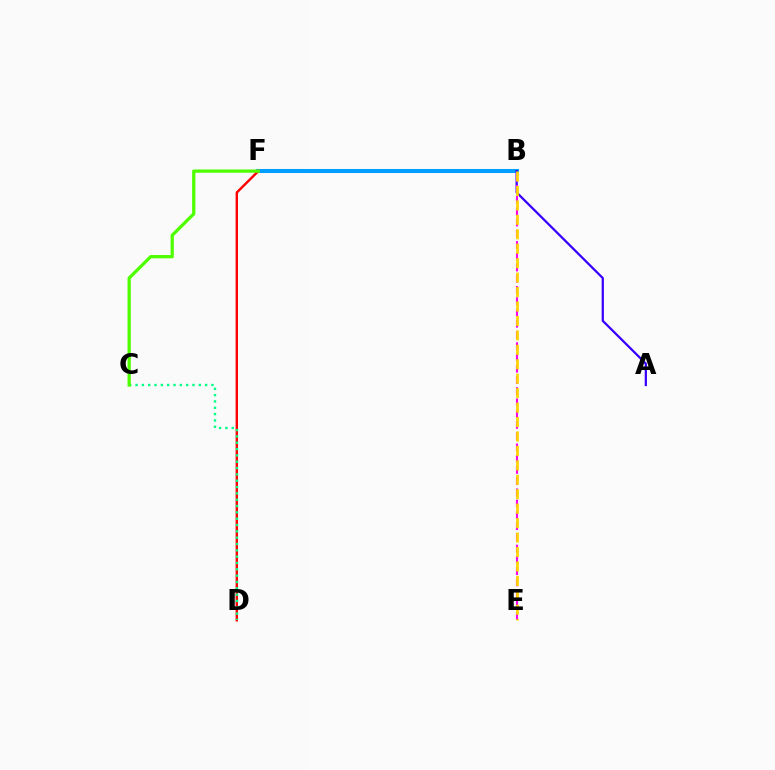{('B', 'F'): [{'color': '#009eff', 'line_style': 'solid', 'thickness': 2.91}], ('A', 'B'): [{'color': '#3700ff', 'line_style': 'solid', 'thickness': 1.61}], ('B', 'E'): [{'color': '#ff00ed', 'line_style': 'dashed', 'thickness': 1.53}, {'color': '#ffd500', 'line_style': 'dashed', 'thickness': 1.96}], ('D', 'F'): [{'color': '#ff0000', 'line_style': 'solid', 'thickness': 1.73}], ('C', 'D'): [{'color': '#00ff86', 'line_style': 'dotted', 'thickness': 1.72}], ('C', 'F'): [{'color': '#4fff00', 'line_style': 'solid', 'thickness': 2.35}]}